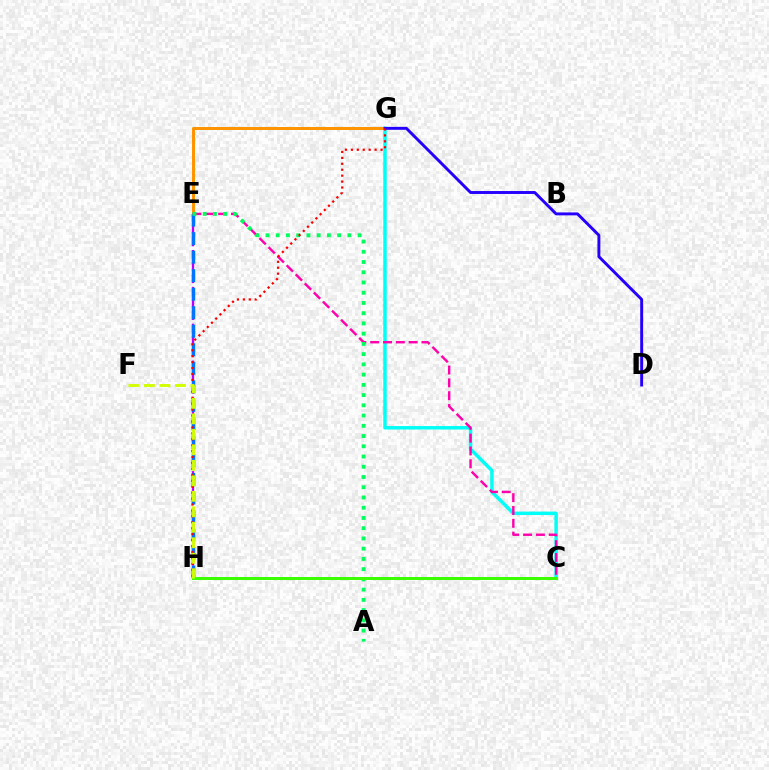{('E', 'G'): [{'color': '#ff9400', 'line_style': 'solid', 'thickness': 2.16}], ('C', 'G'): [{'color': '#00fff6', 'line_style': 'solid', 'thickness': 2.49}], ('D', 'G'): [{'color': '#2500ff', 'line_style': 'solid', 'thickness': 2.11}], ('E', 'H'): [{'color': '#b900ff', 'line_style': 'dashed', 'thickness': 1.67}, {'color': '#0074ff', 'line_style': 'dashed', 'thickness': 2.52}], ('C', 'E'): [{'color': '#ff00ac', 'line_style': 'dashed', 'thickness': 1.74}], ('A', 'E'): [{'color': '#00ff5c', 'line_style': 'dotted', 'thickness': 2.78}], ('G', 'H'): [{'color': '#ff0000', 'line_style': 'dotted', 'thickness': 1.61}], ('C', 'H'): [{'color': '#3dff00', 'line_style': 'solid', 'thickness': 2.16}], ('F', 'H'): [{'color': '#d1ff00', 'line_style': 'dashed', 'thickness': 2.1}]}